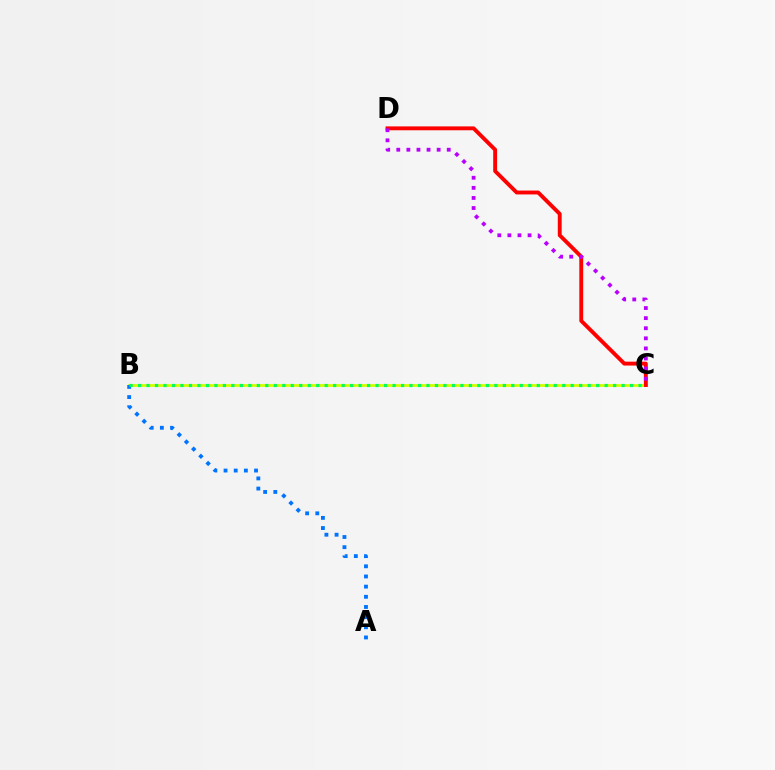{('B', 'C'): [{'color': '#d1ff00', 'line_style': 'solid', 'thickness': 2.0}, {'color': '#00ff5c', 'line_style': 'dotted', 'thickness': 2.3}], ('C', 'D'): [{'color': '#ff0000', 'line_style': 'solid', 'thickness': 2.79}, {'color': '#b900ff', 'line_style': 'dotted', 'thickness': 2.74}], ('A', 'B'): [{'color': '#0074ff', 'line_style': 'dotted', 'thickness': 2.76}]}